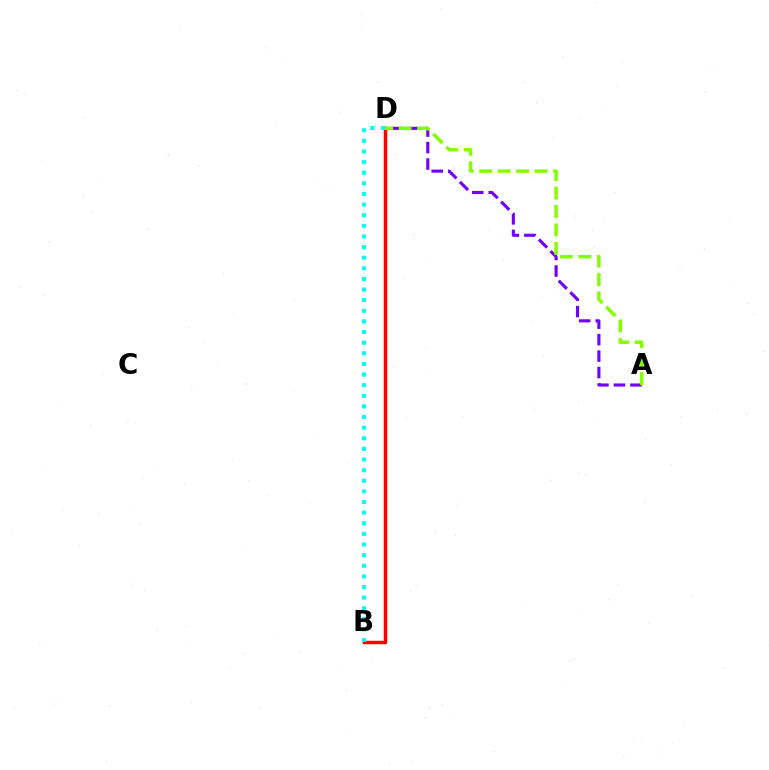{('B', 'D'): [{'color': '#ff0000', 'line_style': 'solid', 'thickness': 2.5}, {'color': '#00fff6', 'line_style': 'dotted', 'thickness': 2.89}], ('A', 'D'): [{'color': '#7200ff', 'line_style': 'dashed', 'thickness': 2.24}, {'color': '#84ff00', 'line_style': 'dashed', 'thickness': 2.51}]}